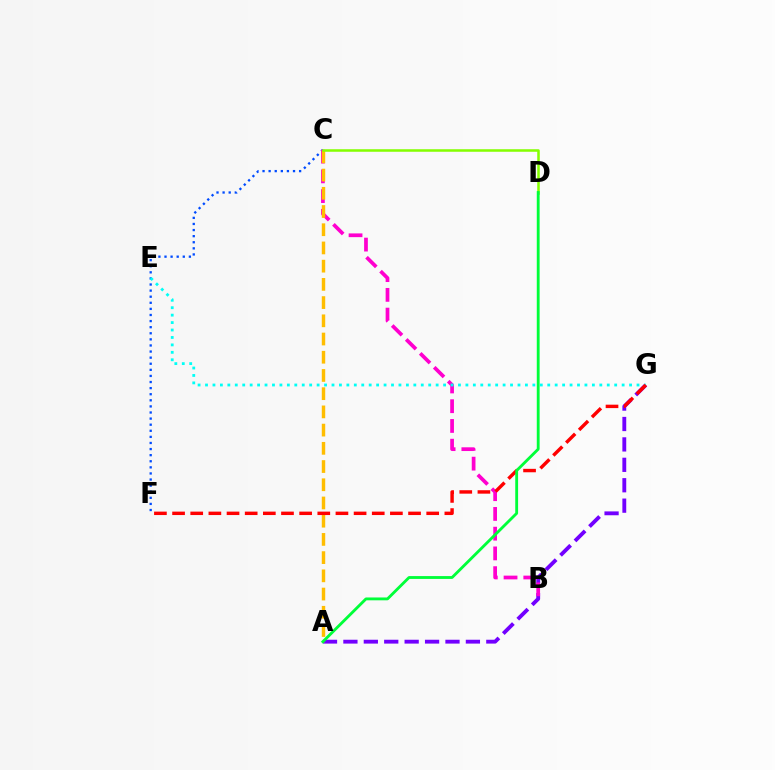{('C', 'F'): [{'color': '#004bff', 'line_style': 'dotted', 'thickness': 1.66}], ('A', 'G'): [{'color': '#7200ff', 'line_style': 'dashed', 'thickness': 2.77}], ('B', 'C'): [{'color': '#ff00cf', 'line_style': 'dashed', 'thickness': 2.68}], ('A', 'C'): [{'color': '#ffbd00', 'line_style': 'dashed', 'thickness': 2.47}], ('C', 'D'): [{'color': '#84ff00', 'line_style': 'solid', 'thickness': 1.82}], ('E', 'G'): [{'color': '#00fff6', 'line_style': 'dotted', 'thickness': 2.02}], ('F', 'G'): [{'color': '#ff0000', 'line_style': 'dashed', 'thickness': 2.47}], ('A', 'D'): [{'color': '#00ff39', 'line_style': 'solid', 'thickness': 2.05}]}